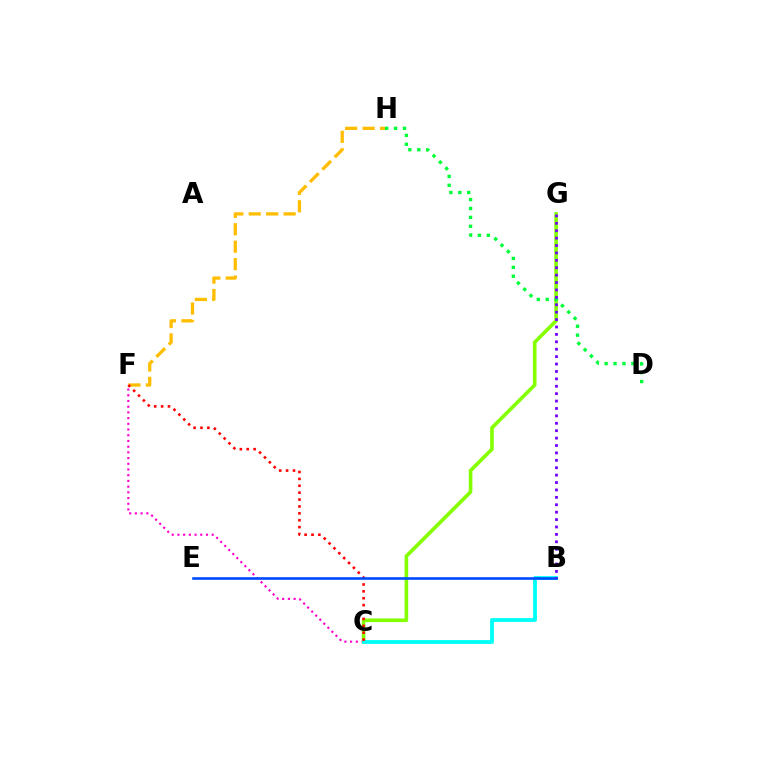{('C', 'F'): [{'color': '#ff00cf', 'line_style': 'dotted', 'thickness': 1.55}, {'color': '#ff0000', 'line_style': 'dotted', 'thickness': 1.87}], ('C', 'G'): [{'color': '#84ff00', 'line_style': 'solid', 'thickness': 2.6}], ('B', 'C'): [{'color': '#00fff6', 'line_style': 'solid', 'thickness': 2.74}], ('F', 'H'): [{'color': '#ffbd00', 'line_style': 'dashed', 'thickness': 2.37}], ('D', 'H'): [{'color': '#00ff39', 'line_style': 'dotted', 'thickness': 2.42}], ('B', 'E'): [{'color': '#004bff', 'line_style': 'solid', 'thickness': 1.89}], ('B', 'G'): [{'color': '#7200ff', 'line_style': 'dotted', 'thickness': 2.01}]}